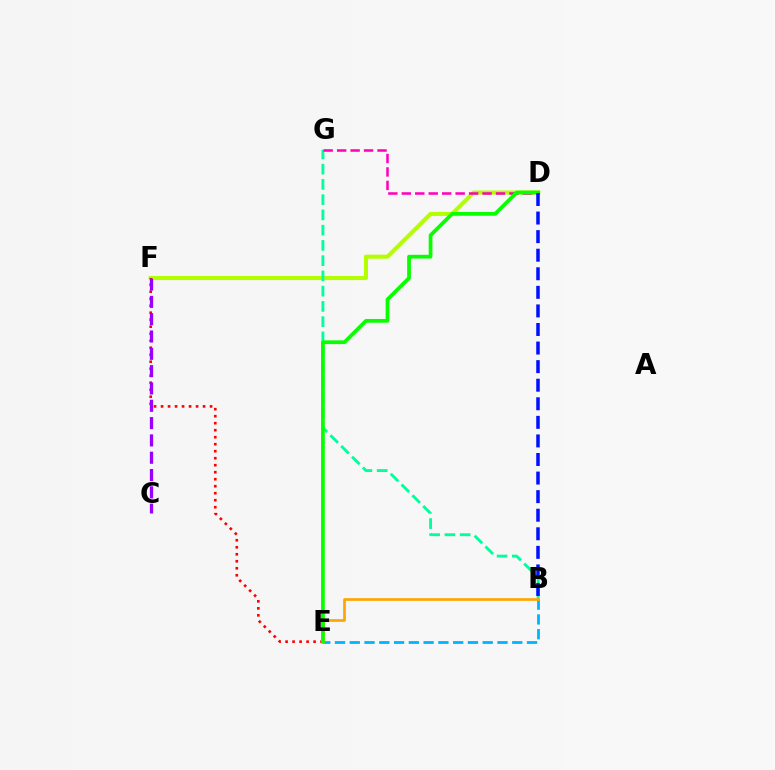{('B', 'E'): [{'color': '#00b5ff', 'line_style': 'dashed', 'thickness': 2.01}, {'color': '#ffa500', 'line_style': 'solid', 'thickness': 1.94}], ('D', 'F'): [{'color': '#b3ff00', 'line_style': 'solid', 'thickness': 2.92}], ('B', 'G'): [{'color': '#00ff9d', 'line_style': 'dashed', 'thickness': 2.07}], ('E', 'F'): [{'color': '#ff0000', 'line_style': 'dotted', 'thickness': 1.9}], ('D', 'G'): [{'color': '#ff00bd', 'line_style': 'dashed', 'thickness': 1.83}], ('D', 'E'): [{'color': '#08ff00', 'line_style': 'solid', 'thickness': 2.69}], ('B', 'D'): [{'color': '#0010ff', 'line_style': 'dashed', 'thickness': 2.52}], ('C', 'F'): [{'color': '#9b00ff', 'line_style': 'dashed', 'thickness': 2.35}]}